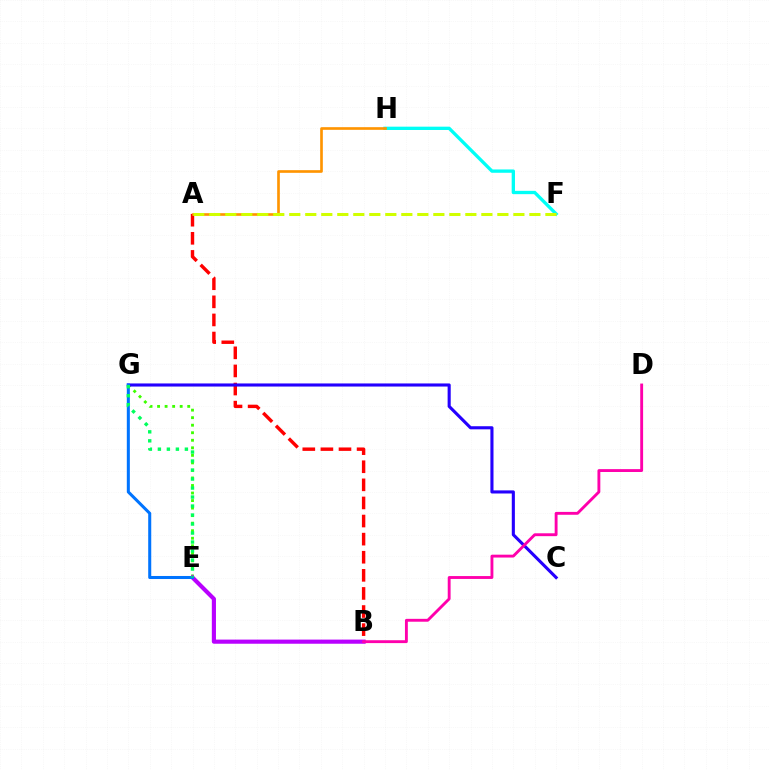{('E', 'G'): [{'color': '#3dff00', 'line_style': 'dotted', 'thickness': 2.05}, {'color': '#0074ff', 'line_style': 'solid', 'thickness': 2.19}, {'color': '#00ff5c', 'line_style': 'dotted', 'thickness': 2.45}], ('A', 'B'): [{'color': '#ff0000', 'line_style': 'dashed', 'thickness': 2.46}], ('B', 'E'): [{'color': '#b900ff', 'line_style': 'solid', 'thickness': 2.98}], ('C', 'G'): [{'color': '#2500ff', 'line_style': 'solid', 'thickness': 2.23}], ('F', 'H'): [{'color': '#00fff6', 'line_style': 'solid', 'thickness': 2.39}], ('A', 'H'): [{'color': '#ff9400', 'line_style': 'solid', 'thickness': 1.91}], ('A', 'F'): [{'color': '#d1ff00', 'line_style': 'dashed', 'thickness': 2.17}], ('B', 'D'): [{'color': '#ff00ac', 'line_style': 'solid', 'thickness': 2.07}]}